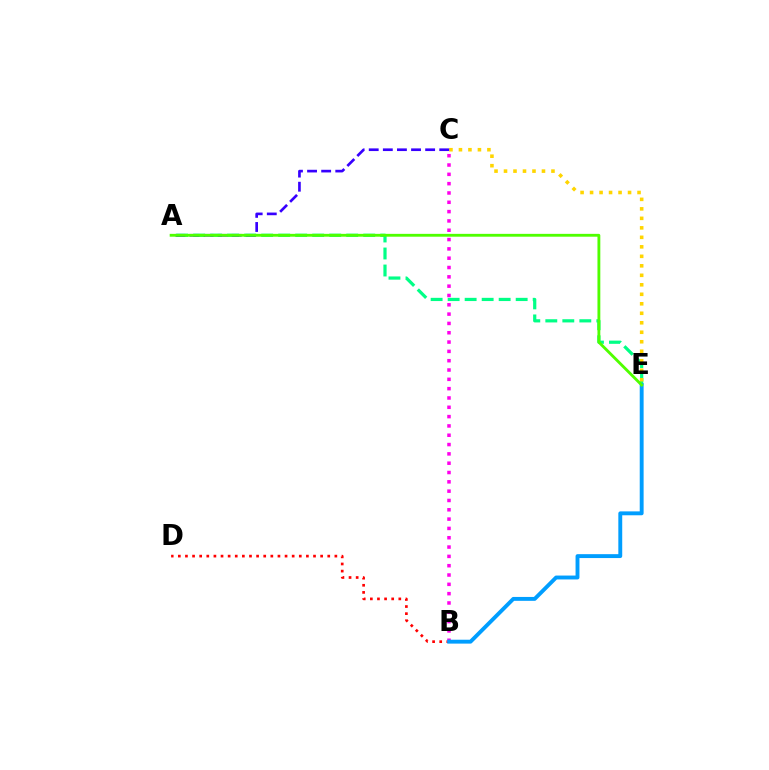{('A', 'E'): [{'color': '#00ff86', 'line_style': 'dashed', 'thickness': 2.31}, {'color': '#4fff00', 'line_style': 'solid', 'thickness': 2.05}], ('B', 'D'): [{'color': '#ff0000', 'line_style': 'dotted', 'thickness': 1.93}], ('C', 'E'): [{'color': '#ffd500', 'line_style': 'dotted', 'thickness': 2.58}], ('B', 'C'): [{'color': '#ff00ed', 'line_style': 'dotted', 'thickness': 2.53}], ('A', 'C'): [{'color': '#3700ff', 'line_style': 'dashed', 'thickness': 1.92}], ('B', 'E'): [{'color': '#009eff', 'line_style': 'solid', 'thickness': 2.8}]}